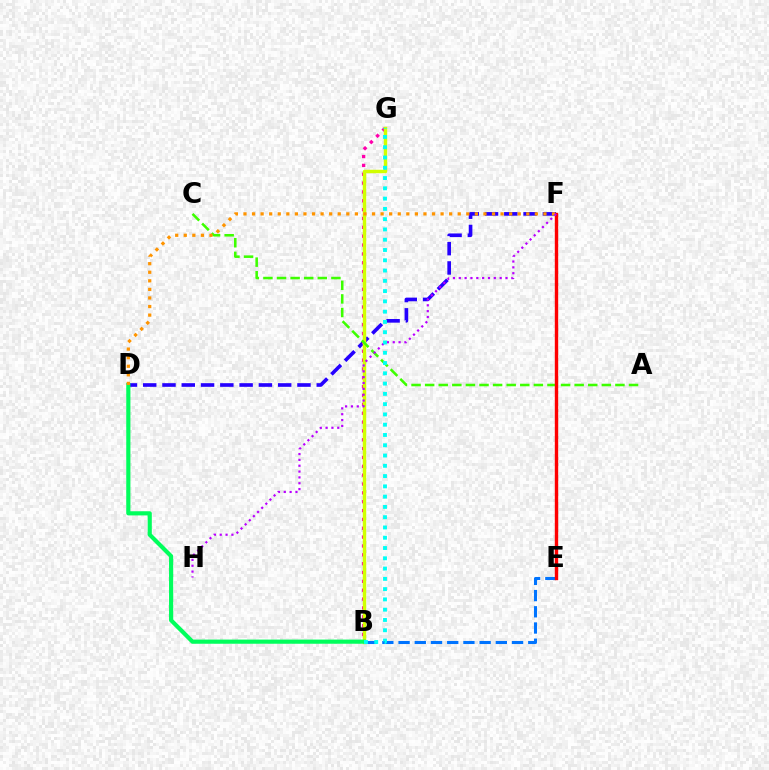{('D', 'F'): [{'color': '#2500ff', 'line_style': 'dashed', 'thickness': 2.62}, {'color': '#ff9400', 'line_style': 'dotted', 'thickness': 2.33}], ('B', 'E'): [{'color': '#0074ff', 'line_style': 'dashed', 'thickness': 2.2}], ('B', 'G'): [{'color': '#ff00ac', 'line_style': 'dotted', 'thickness': 2.4}, {'color': '#d1ff00', 'line_style': 'solid', 'thickness': 2.49}, {'color': '#00fff6', 'line_style': 'dotted', 'thickness': 2.79}], ('A', 'C'): [{'color': '#3dff00', 'line_style': 'dashed', 'thickness': 1.85}], ('B', 'D'): [{'color': '#00ff5c', 'line_style': 'solid', 'thickness': 3.0}], ('E', 'F'): [{'color': '#ff0000', 'line_style': 'solid', 'thickness': 2.44}], ('F', 'H'): [{'color': '#b900ff', 'line_style': 'dotted', 'thickness': 1.59}]}